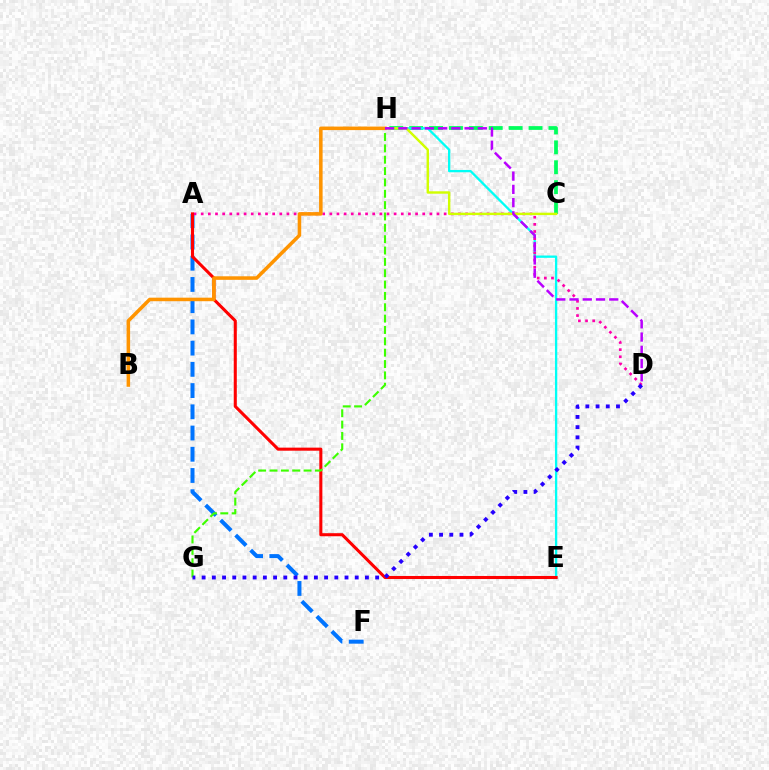{('A', 'F'): [{'color': '#0074ff', 'line_style': 'dashed', 'thickness': 2.88}], ('C', 'H'): [{'color': '#00ff5c', 'line_style': 'dashed', 'thickness': 2.7}, {'color': '#d1ff00', 'line_style': 'solid', 'thickness': 1.74}], ('E', 'H'): [{'color': '#00fff6', 'line_style': 'solid', 'thickness': 1.66}], ('A', 'D'): [{'color': '#ff00ac', 'line_style': 'dotted', 'thickness': 1.94}], ('A', 'E'): [{'color': '#ff0000', 'line_style': 'solid', 'thickness': 2.21}], ('G', 'H'): [{'color': '#3dff00', 'line_style': 'dashed', 'thickness': 1.54}], ('B', 'H'): [{'color': '#ff9400', 'line_style': 'solid', 'thickness': 2.55}], ('D', 'G'): [{'color': '#2500ff', 'line_style': 'dotted', 'thickness': 2.77}], ('D', 'H'): [{'color': '#b900ff', 'line_style': 'dashed', 'thickness': 1.8}]}